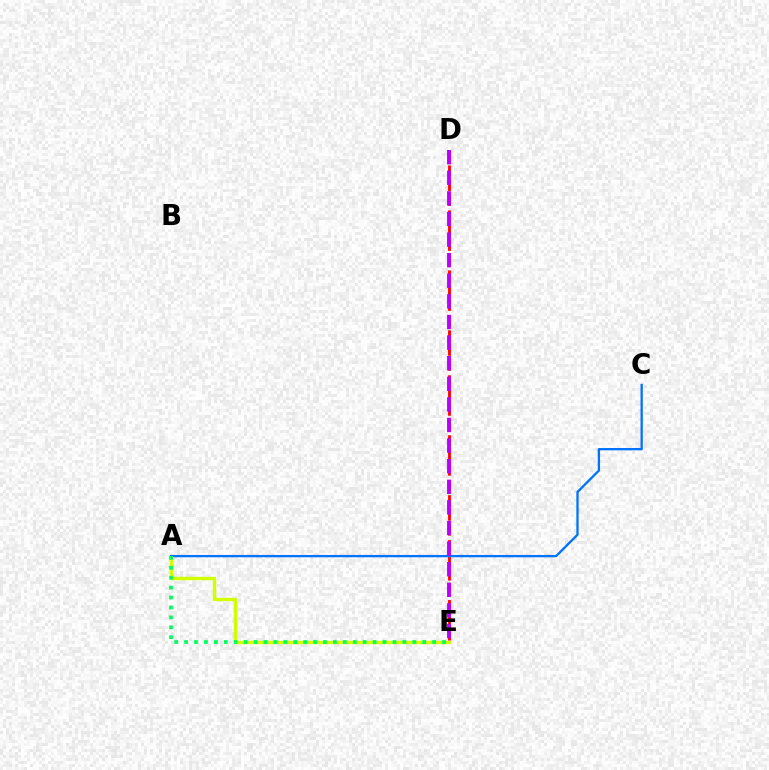{('A', 'E'): [{'color': '#d1ff00', 'line_style': 'solid', 'thickness': 2.45}, {'color': '#00ff5c', 'line_style': 'dotted', 'thickness': 2.7}], ('D', 'E'): [{'color': '#ff0000', 'line_style': 'dashed', 'thickness': 2.04}, {'color': '#b900ff', 'line_style': 'dashed', 'thickness': 2.8}], ('A', 'C'): [{'color': '#0074ff', 'line_style': 'solid', 'thickness': 1.66}]}